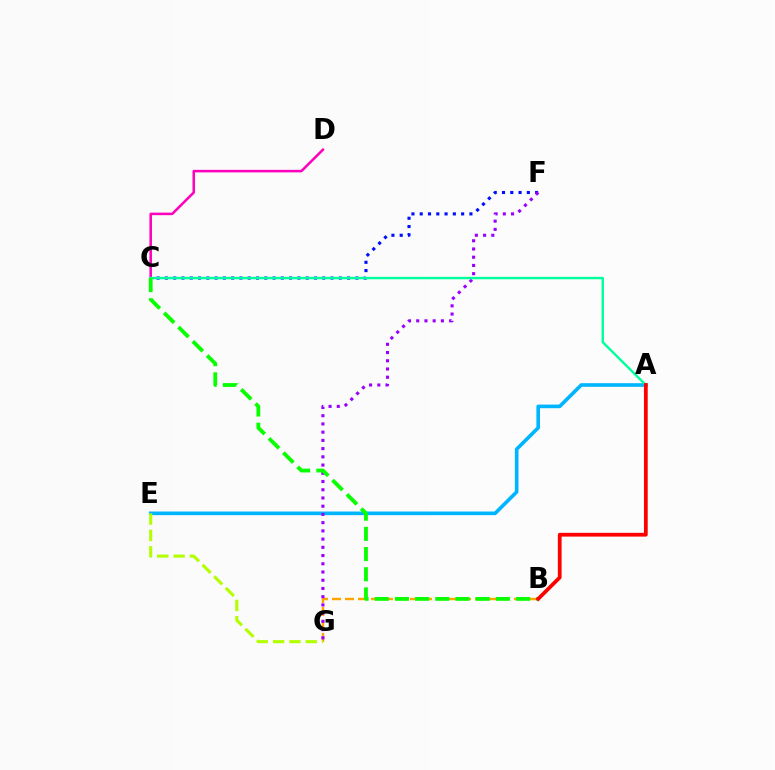{('A', 'E'): [{'color': '#00b5ff', 'line_style': 'solid', 'thickness': 2.61}], ('C', 'F'): [{'color': '#0010ff', 'line_style': 'dotted', 'thickness': 2.25}], ('B', 'G'): [{'color': '#ffa500', 'line_style': 'dashed', 'thickness': 1.77}], ('C', 'D'): [{'color': '#ff00bd', 'line_style': 'solid', 'thickness': 1.83}], ('E', 'G'): [{'color': '#b3ff00', 'line_style': 'dashed', 'thickness': 2.22}], ('F', 'G'): [{'color': '#9b00ff', 'line_style': 'dotted', 'thickness': 2.24}], ('A', 'C'): [{'color': '#00ff9d', 'line_style': 'solid', 'thickness': 1.74}], ('B', 'C'): [{'color': '#08ff00', 'line_style': 'dashed', 'thickness': 2.74}], ('A', 'B'): [{'color': '#ff0000', 'line_style': 'solid', 'thickness': 2.71}]}